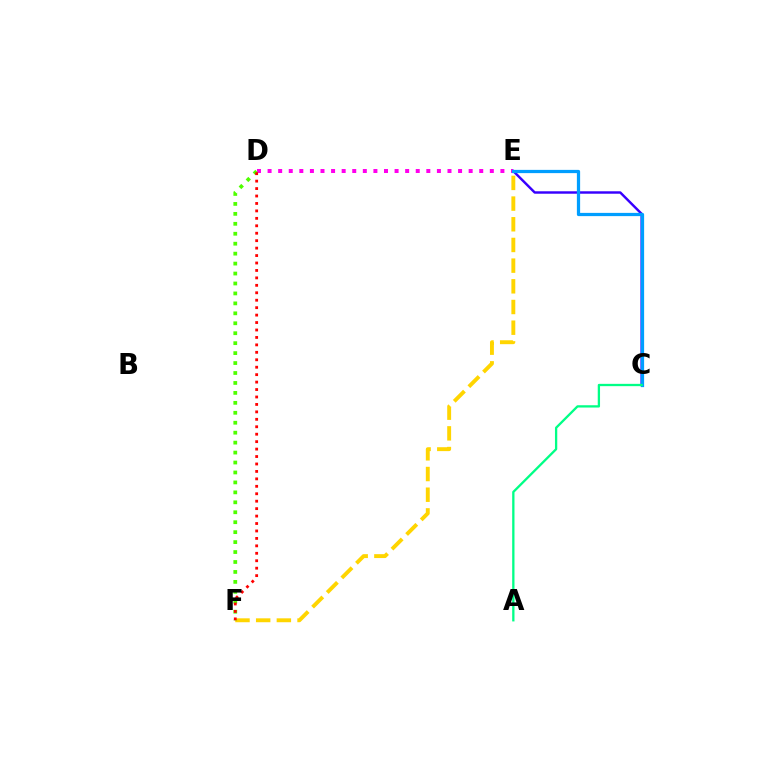{('D', 'E'): [{'color': '#ff00ed', 'line_style': 'dotted', 'thickness': 2.88}], ('E', 'F'): [{'color': '#ffd500', 'line_style': 'dashed', 'thickness': 2.81}], ('C', 'E'): [{'color': '#3700ff', 'line_style': 'solid', 'thickness': 1.76}, {'color': '#009eff', 'line_style': 'solid', 'thickness': 2.33}], ('D', 'F'): [{'color': '#4fff00', 'line_style': 'dotted', 'thickness': 2.7}, {'color': '#ff0000', 'line_style': 'dotted', 'thickness': 2.02}], ('A', 'C'): [{'color': '#00ff86', 'line_style': 'solid', 'thickness': 1.66}]}